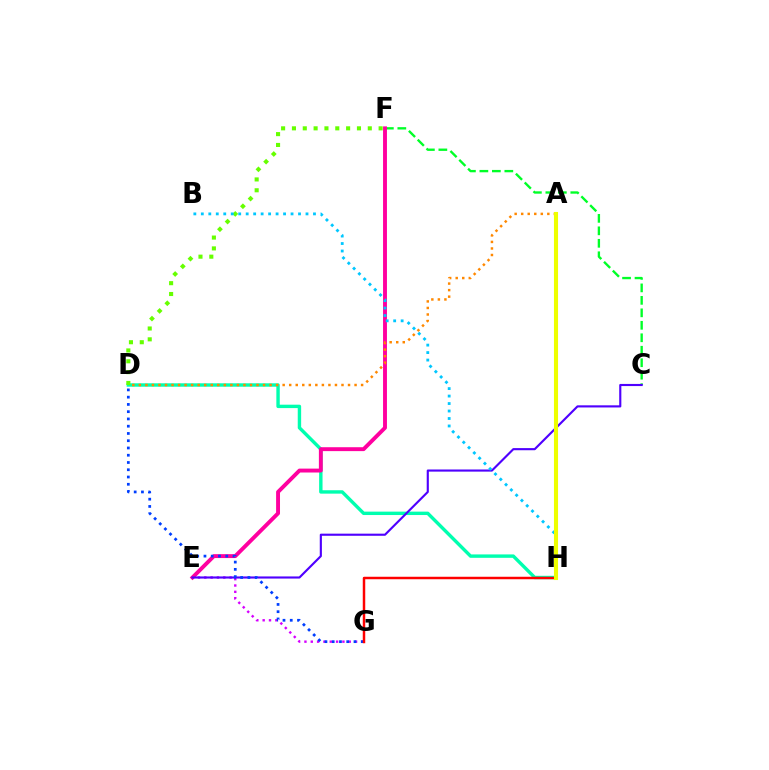{('C', 'F'): [{'color': '#00ff27', 'line_style': 'dashed', 'thickness': 1.69}], ('D', 'H'): [{'color': '#00ffaf', 'line_style': 'solid', 'thickness': 2.45}], ('E', 'G'): [{'color': '#d600ff', 'line_style': 'dotted', 'thickness': 1.72}], ('E', 'F'): [{'color': '#ff00a0', 'line_style': 'solid', 'thickness': 2.81}], ('C', 'E'): [{'color': '#4f00ff', 'line_style': 'solid', 'thickness': 1.54}], ('D', 'F'): [{'color': '#66ff00', 'line_style': 'dotted', 'thickness': 2.94}], ('A', 'D'): [{'color': '#ff8800', 'line_style': 'dotted', 'thickness': 1.78}], ('B', 'H'): [{'color': '#00c7ff', 'line_style': 'dotted', 'thickness': 2.03}], ('D', 'G'): [{'color': '#003fff', 'line_style': 'dotted', 'thickness': 1.97}], ('G', 'H'): [{'color': '#ff0000', 'line_style': 'solid', 'thickness': 1.78}], ('A', 'H'): [{'color': '#eeff00', 'line_style': 'solid', 'thickness': 2.94}]}